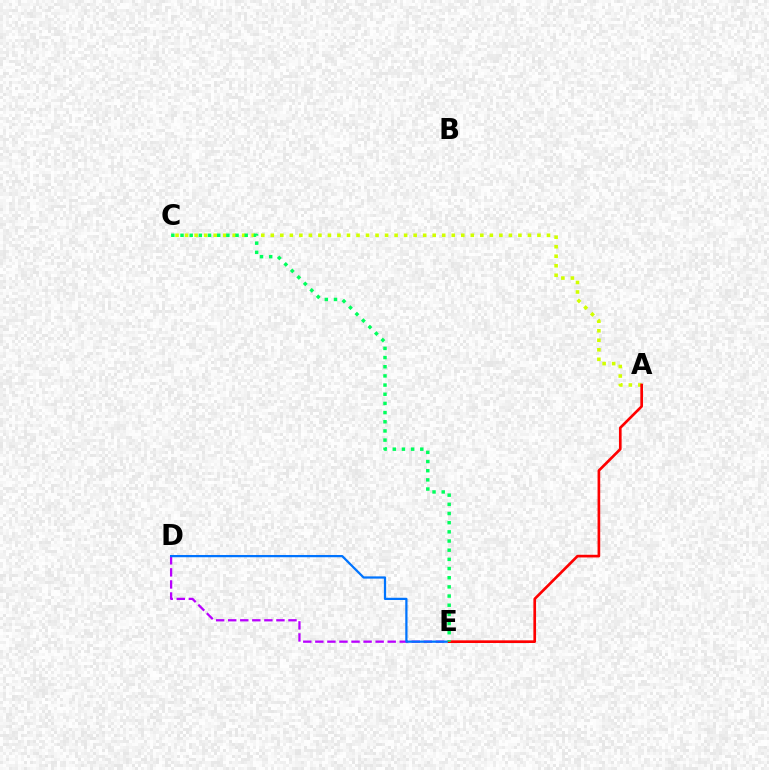{('A', 'C'): [{'color': '#d1ff00', 'line_style': 'dotted', 'thickness': 2.59}], ('D', 'E'): [{'color': '#b900ff', 'line_style': 'dashed', 'thickness': 1.64}, {'color': '#0074ff', 'line_style': 'solid', 'thickness': 1.62}], ('A', 'E'): [{'color': '#ff0000', 'line_style': 'solid', 'thickness': 1.92}], ('C', 'E'): [{'color': '#00ff5c', 'line_style': 'dotted', 'thickness': 2.49}]}